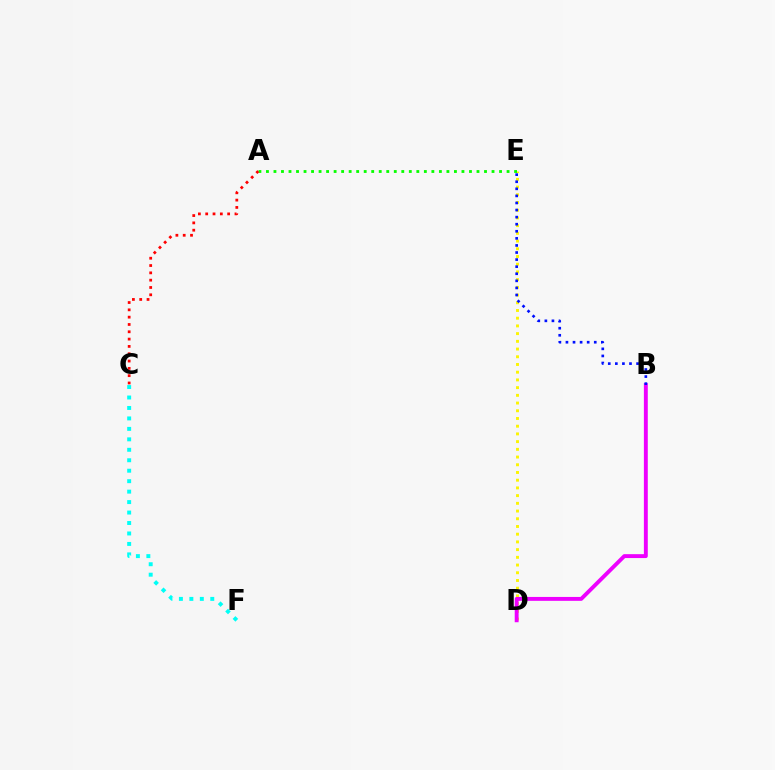{('D', 'E'): [{'color': '#fcf500', 'line_style': 'dotted', 'thickness': 2.1}], ('B', 'D'): [{'color': '#ee00ff', 'line_style': 'solid', 'thickness': 2.8}], ('C', 'F'): [{'color': '#00fff6', 'line_style': 'dotted', 'thickness': 2.84}], ('A', 'E'): [{'color': '#08ff00', 'line_style': 'dotted', 'thickness': 2.04}], ('A', 'C'): [{'color': '#ff0000', 'line_style': 'dotted', 'thickness': 1.99}], ('B', 'E'): [{'color': '#0010ff', 'line_style': 'dotted', 'thickness': 1.92}]}